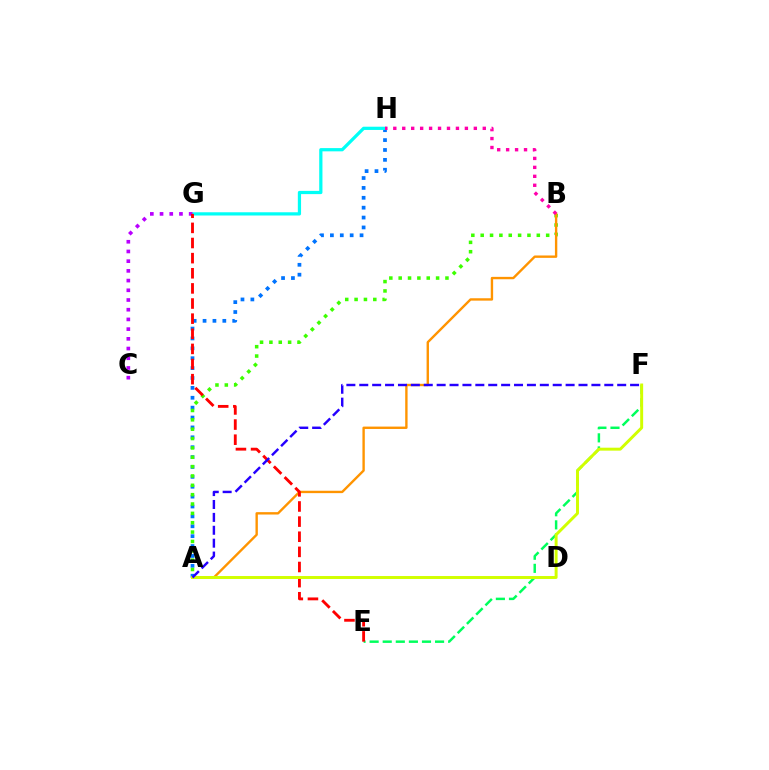{('A', 'H'): [{'color': '#0074ff', 'line_style': 'dotted', 'thickness': 2.69}], ('E', 'F'): [{'color': '#00ff5c', 'line_style': 'dashed', 'thickness': 1.78}], ('A', 'B'): [{'color': '#3dff00', 'line_style': 'dotted', 'thickness': 2.54}, {'color': '#ff9400', 'line_style': 'solid', 'thickness': 1.71}], ('G', 'H'): [{'color': '#00fff6', 'line_style': 'solid', 'thickness': 2.33}], ('B', 'H'): [{'color': '#ff00ac', 'line_style': 'dotted', 'thickness': 2.43}], ('C', 'G'): [{'color': '#b900ff', 'line_style': 'dotted', 'thickness': 2.64}], ('E', 'G'): [{'color': '#ff0000', 'line_style': 'dashed', 'thickness': 2.06}], ('A', 'F'): [{'color': '#d1ff00', 'line_style': 'solid', 'thickness': 2.13}, {'color': '#2500ff', 'line_style': 'dashed', 'thickness': 1.75}]}